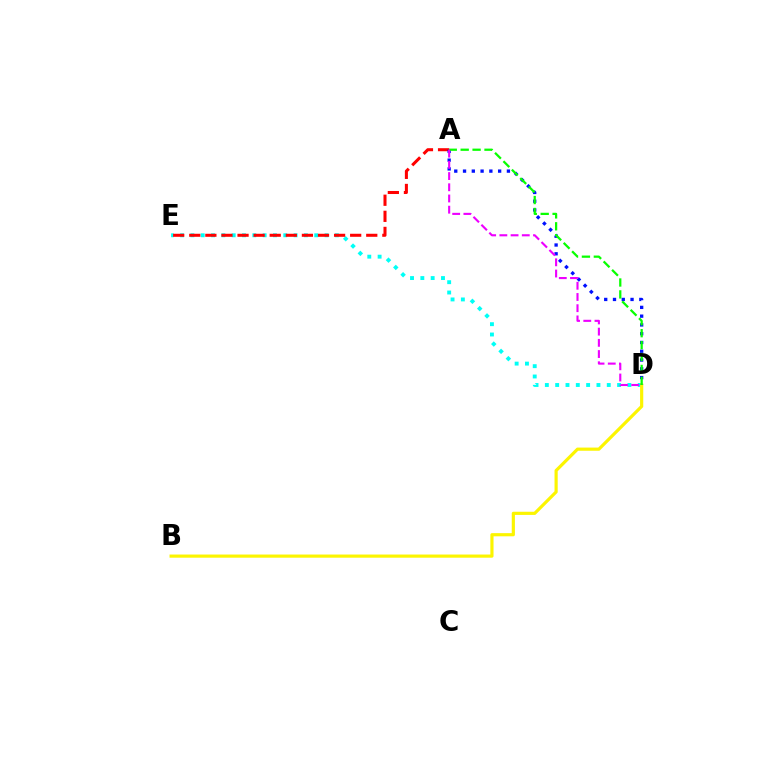{('D', 'E'): [{'color': '#00fff6', 'line_style': 'dotted', 'thickness': 2.8}], ('B', 'D'): [{'color': '#fcf500', 'line_style': 'solid', 'thickness': 2.28}], ('A', 'E'): [{'color': '#ff0000', 'line_style': 'dashed', 'thickness': 2.19}], ('A', 'D'): [{'color': '#0010ff', 'line_style': 'dotted', 'thickness': 2.38}, {'color': '#08ff00', 'line_style': 'dashed', 'thickness': 1.62}, {'color': '#ee00ff', 'line_style': 'dashed', 'thickness': 1.52}]}